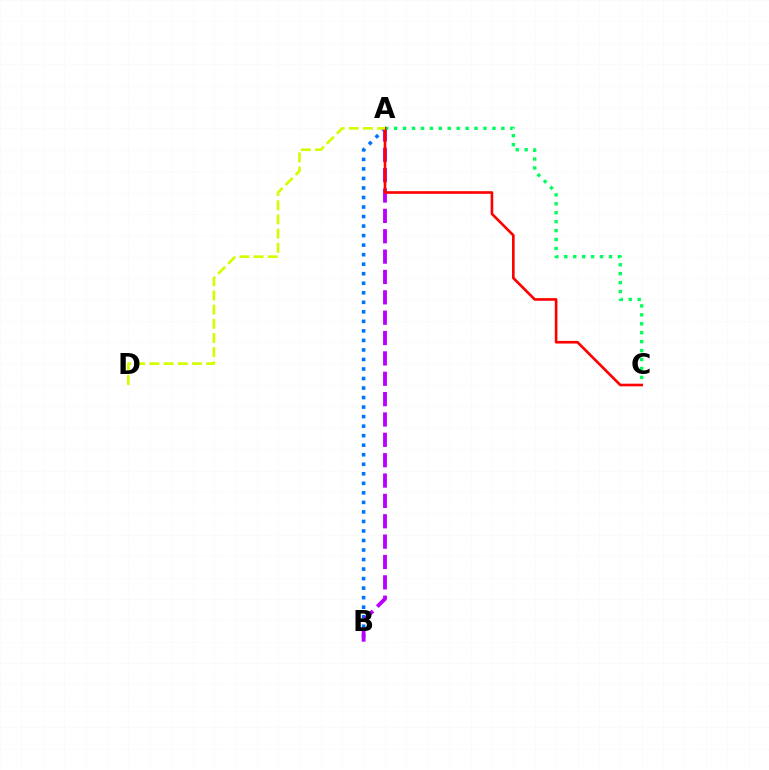{('A', 'B'): [{'color': '#0074ff', 'line_style': 'dotted', 'thickness': 2.59}, {'color': '#b900ff', 'line_style': 'dashed', 'thickness': 2.77}], ('A', 'C'): [{'color': '#00ff5c', 'line_style': 'dotted', 'thickness': 2.43}, {'color': '#ff0000', 'line_style': 'solid', 'thickness': 1.9}], ('A', 'D'): [{'color': '#d1ff00', 'line_style': 'dashed', 'thickness': 1.93}]}